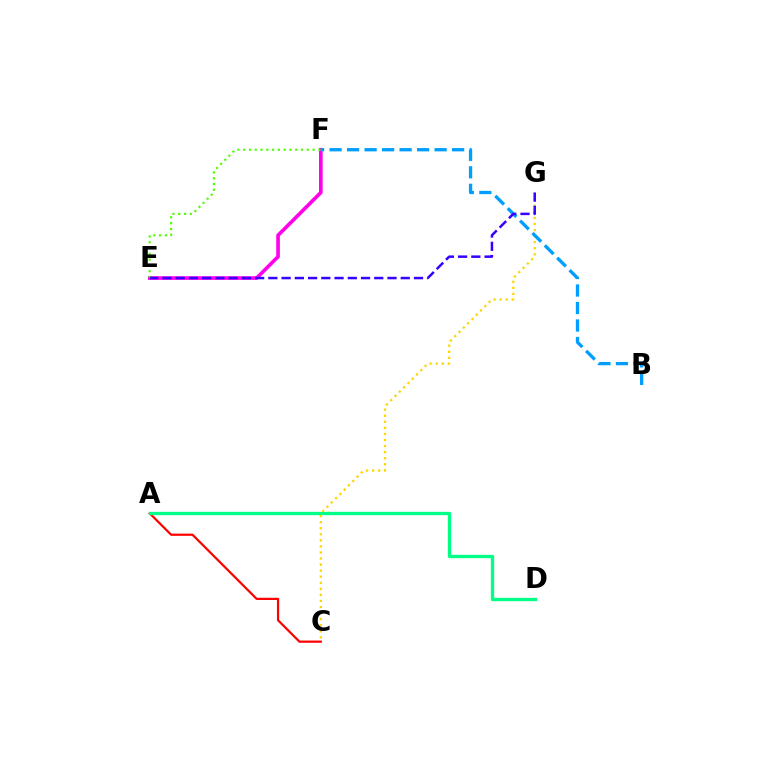{('E', 'F'): [{'color': '#ff00ed', 'line_style': 'solid', 'thickness': 2.63}, {'color': '#4fff00', 'line_style': 'dotted', 'thickness': 1.57}], ('A', 'C'): [{'color': '#ff0000', 'line_style': 'solid', 'thickness': 1.59}], ('A', 'D'): [{'color': '#00ff86', 'line_style': 'solid', 'thickness': 2.4}], ('C', 'G'): [{'color': '#ffd500', 'line_style': 'dotted', 'thickness': 1.65}], ('B', 'F'): [{'color': '#009eff', 'line_style': 'dashed', 'thickness': 2.38}], ('E', 'G'): [{'color': '#3700ff', 'line_style': 'dashed', 'thickness': 1.8}]}